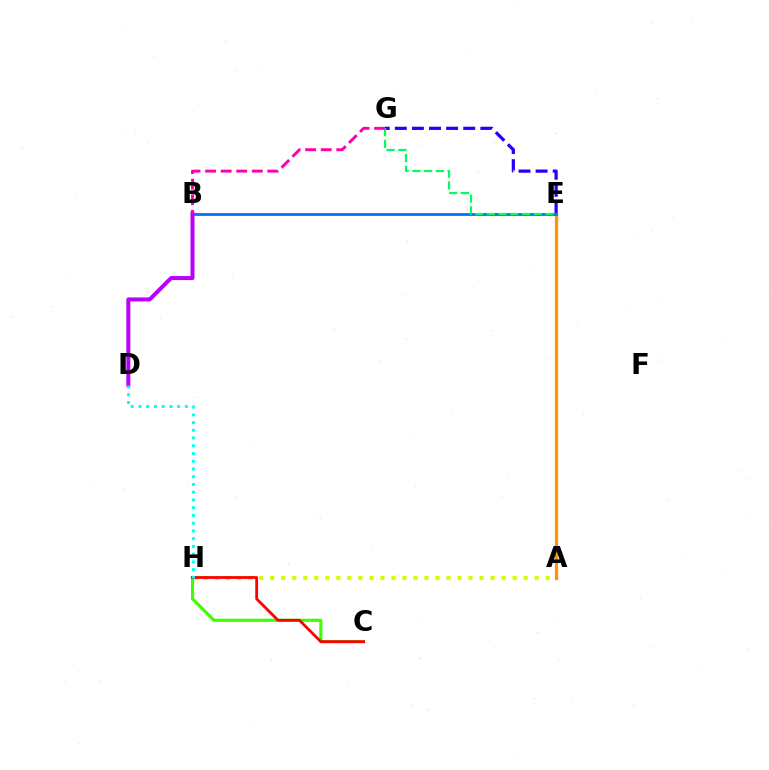{('E', 'G'): [{'color': '#2500ff', 'line_style': 'dashed', 'thickness': 2.32}, {'color': '#00ff5c', 'line_style': 'dashed', 'thickness': 1.59}], ('A', 'E'): [{'color': '#ff9400', 'line_style': 'solid', 'thickness': 2.34}], ('A', 'H'): [{'color': '#d1ff00', 'line_style': 'dotted', 'thickness': 2.99}], ('B', 'E'): [{'color': '#0074ff', 'line_style': 'solid', 'thickness': 2.03}], ('B', 'D'): [{'color': '#b900ff', 'line_style': 'solid', 'thickness': 2.89}], ('C', 'H'): [{'color': '#3dff00', 'line_style': 'solid', 'thickness': 2.25}, {'color': '#ff0000', 'line_style': 'solid', 'thickness': 2.02}], ('D', 'H'): [{'color': '#00fff6', 'line_style': 'dotted', 'thickness': 2.1}], ('B', 'G'): [{'color': '#ff00ac', 'line_style': 'dashed', 'thickness': 2.11}]}